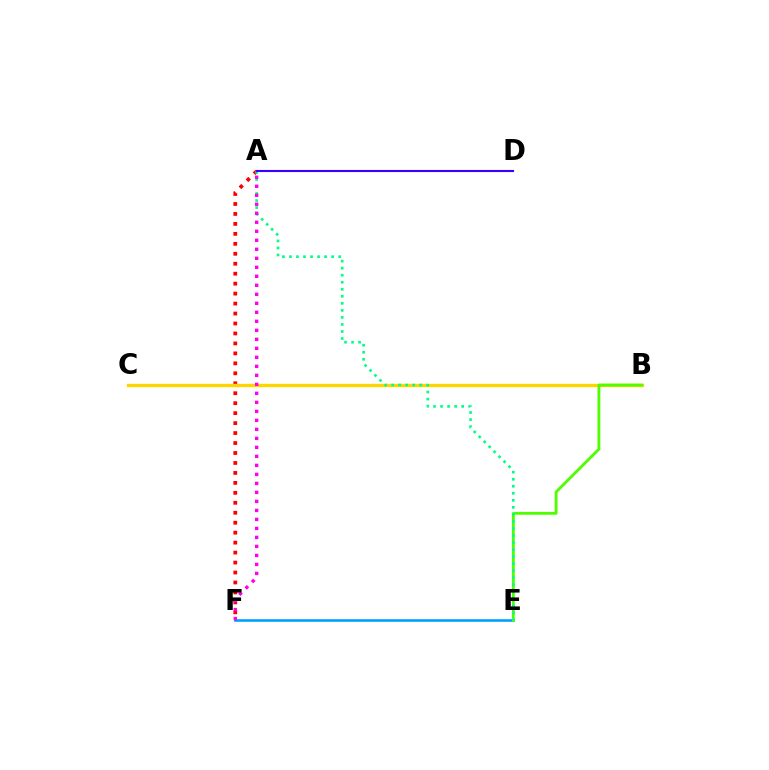{('A', 'F'): [{'color': '#ff0000', 'line_style': 'dotted', 'thickness': 2.71}, {'color': '#ff00ed', 'line_style': 'dotted', 'thickness': 2.45}], ('E', 'F'): [{'color': '#009eff', 'line_style': 'solid', 'thickness': 1.86}], ('B', 'C'): [{'color': '#ffd500', 'line_style': 'solid', 'thickness': 2.41}], ('B', 'E'): [{'color': '#4fff00', 'line_style': 'solid', 'thickness': 2.04}], ('A', 'E'): [{'color': '#00ff86', 'line_style': 'dotted', 'thickness': 1.91}], ('A', 'D'): [{'color': '#3700ff', 'line_style': 'solid', 'thickness': 1.53}]}